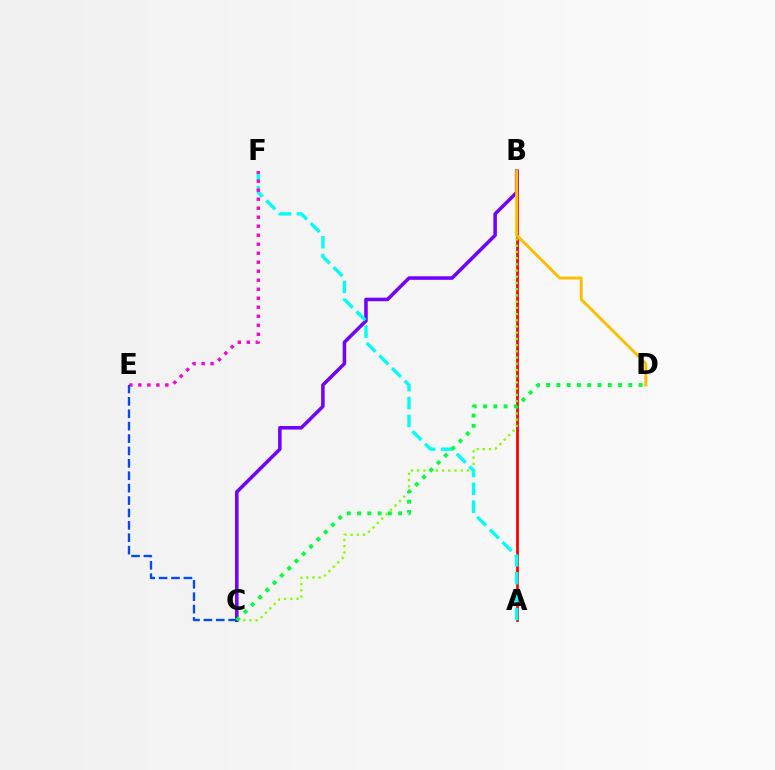{('A', 'B'): [{'color': '#ff0000', 'line_style': 'solid', 'thickness': 1.97}], ('B', 'C'): [{'color': '#84ff00', 'line_style': 'dotted', 'thickness': 1.69}, {'color': '#7200ff', 'line_style': 'solid', 'thickness': 2.54}], ('A', 'F'): [{'color': '#00fff6', 'line_style': 'dashed', 'thickness': 2.43}], ('B', 'D'): [{'color': '#ffbd00', 'line_style': 'solid', 'thickness': 2.1}], ('E', 'F'): [{'color': '#ff00cf', 'line_style': 'dotted', 'thickness': 2.45}], ('C', 'E'): [{'color': '#004bff', 'line_style': 'dashed', 'thickness': 1.68}], ('C', 'D'): [{'color': '#00ff39', 'line_style': 'dotted', 'thickness': 2.79}]}